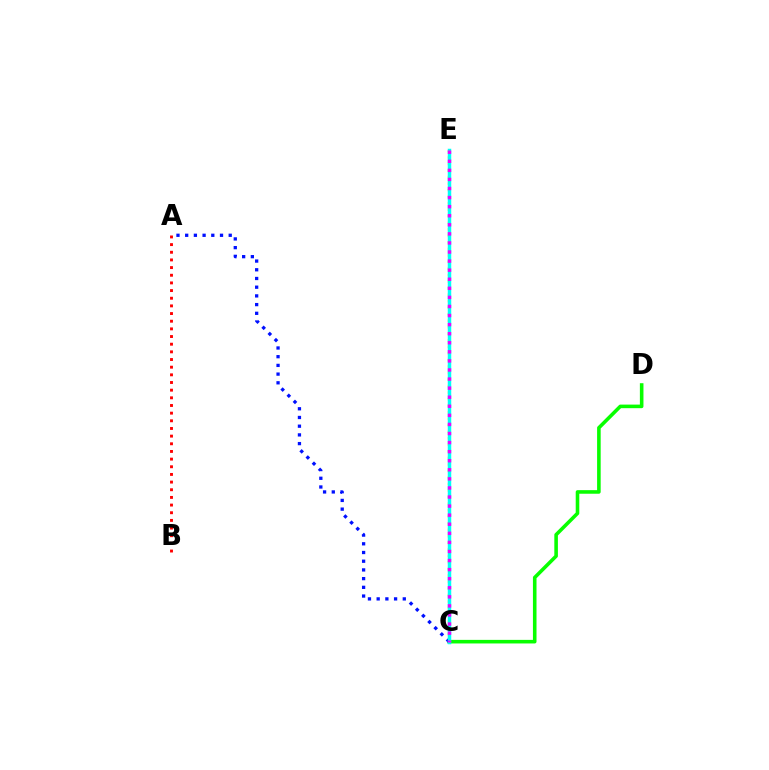{('C', 'D'): [{'color': '#08ff00', 'line_style': 'solid', 'thickness': 2.58}], ('C', 'E'): [{'color': '#fcf500', 'line_style': 'dotted', 'thickness': 1.77}, {'color': '#00fff6', 'line_style': 'solid', 'thickness': 2.51}, {'color': '#ee00ff', 'line_style': 'dotted', 'thickness': 2.47}], ('A', 'C'): [{'color': '#0010ff', 'line_style': 'dotted', 'thickness': 2.37}], ('A', 'B'): [{'color': '#ff0000', 'line_style': 'dotted', 'thickness': 2.08}]}